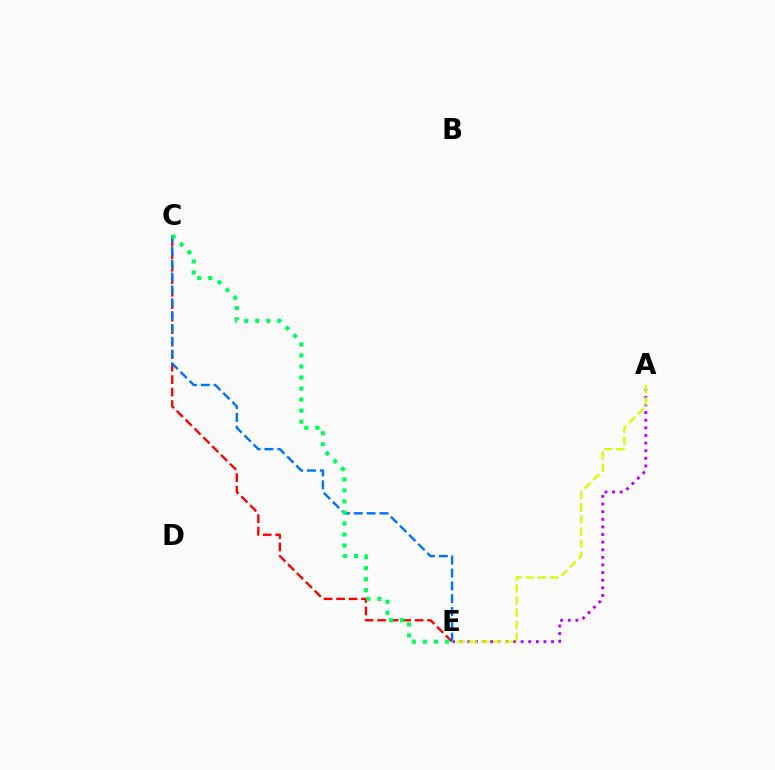{('C', 'E'): [{'color': '#ff0000', 'line_style': 'dashed', 'thickness': 1.7}, {'color': '#0074ff', 'line_style': 'dashed', 'thickness': 1.74}, {'color': '#00ff5c', 'line_style': 'dotted', 'thickness': 3.0}], ('A', 'E'): [{'color': '#b900ff', 'line_style': 'dotted', 'thickness': 2.07}, {'color': '#d1ff00', 'line_style': 'dashed', 'thickness': 1.65}]}